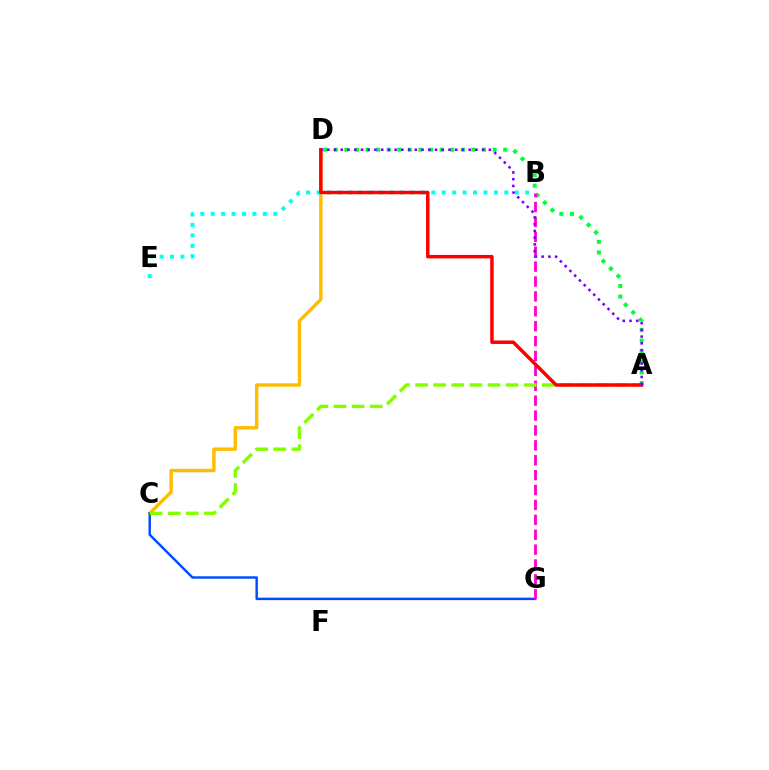{('C', 'D'): [{'color': '#ffbd00', 'line_style': 'solid', 'thickness': 2.45}], ('A', 'D'): [{'color': '#00ff39', 'line_style': 'dotted', 'thickness': 2.88}, {'color': '#ff0000', 'line_style': 'solid', 'thickness': 2.51}, {'color': '#7200ff', 'line_style': 'dotted', 'thickness': 1.83}], ('C', 'G'): [{'color': '#004bff', 'line_style': 'solid', 'thickness': 1.75}], ('B', 'G'): [{'color': '#ff00cf', 'line_style': 'dashed', 'thickness': 2.02}], ('A', 'C'): [{'color': '#84ff00', 'line_style': 'dashed', 'thickness': 2.46}], ('B', 'E'): [{'color': '#00fff6', 'line_style': 'dotted', 'thickness': 2.83}]}